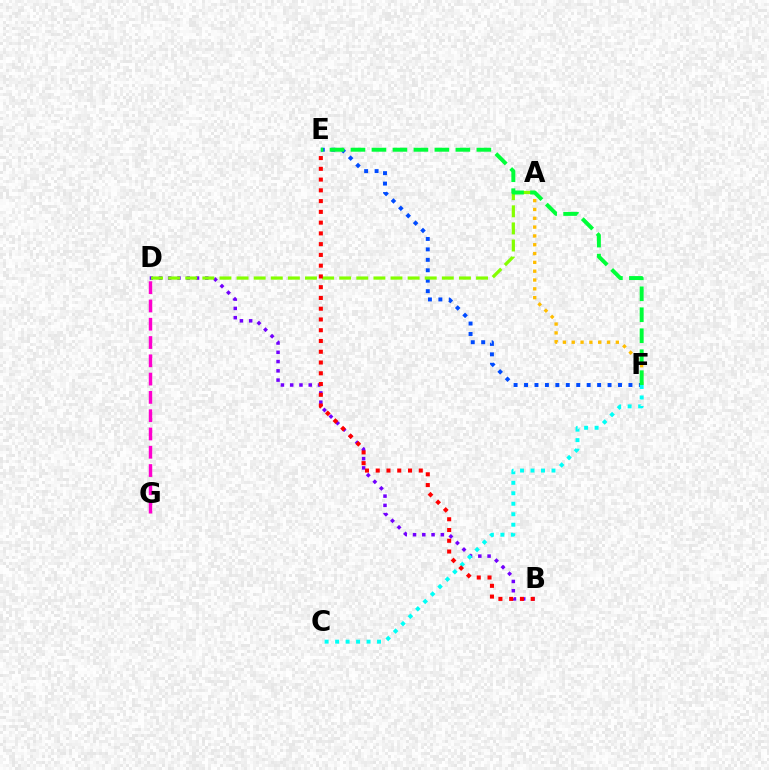{('B', 'D'): [{'color': '#7200ff', 'line_style': 'dotted', 'thickness': 2.52}], ('E', 'F'): [{'color': '#004bff', 'line_style': 'dotted', 'thickness': 2.84}, {'color': '#00ff39', 'line_style': 'dashed', 'thickness': 2.85}], ('A', 'F'): [{'color': '#ffbd00', 'line_style': 'dotted', 'thickness': 2.4}], ('A', 'D'): [{'color': '#84ff00', 'line_style': 'dashed', 'thickness': 2.32}], ('C', 'F'): [{'color': '#00fff6', 'line_style': 'dotted', 'thickness': 2.85}], ('B', 'E'): [{'color': '#ff0000', 'line_style': 'dotted', 'thickness': 2.92}], ('D', 'G'): [{'color': '#ff00cf', 'line_style': 'dashed', 'thickness': 2.48}]}